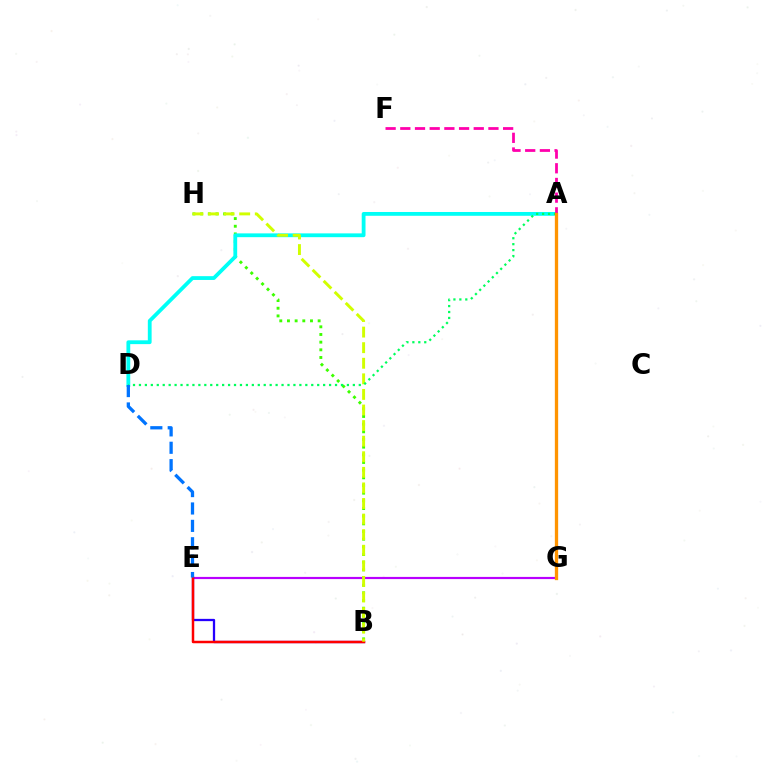{('B', 'H'): [{'color': '#3dff00', 'line_style': 'dotted', 'thickness': 2.08}, {'color': '#d1ff00', 'line_style': 'dashed', 'thickness': 2.12}], ('E', 'G'): [{'color': '#b900ff', 'line_style': 'solid', 'thickness': 1.57}], ('B', 'E'): [{'color': '#2500ff', 'line_style': 'solid', 'thickness': 1.64}, {'color': '#ff0000', 'line_style': 'solid', 'thickness': 1.79}], ('A', 'D'): [{'color': '#00fff6', 'line_style': 'solid', 'thickness': 2.74}, {'color': '#00ff5c', 'line_style': 'dotted', 'thickness': 1.61}], ('A', 'F'): [{'color': '#ff00ac', 'line_style': 'dashed', 'thickness': 2.0}], ('A', 'G'): [{'color': '#ff9400', 'line_style': 'solid', 'thickness': 2.38}], ('D', 'E'): [{'color': '#0074ff', 'line_style': 'dashed', 'thickness': 2.36}]}